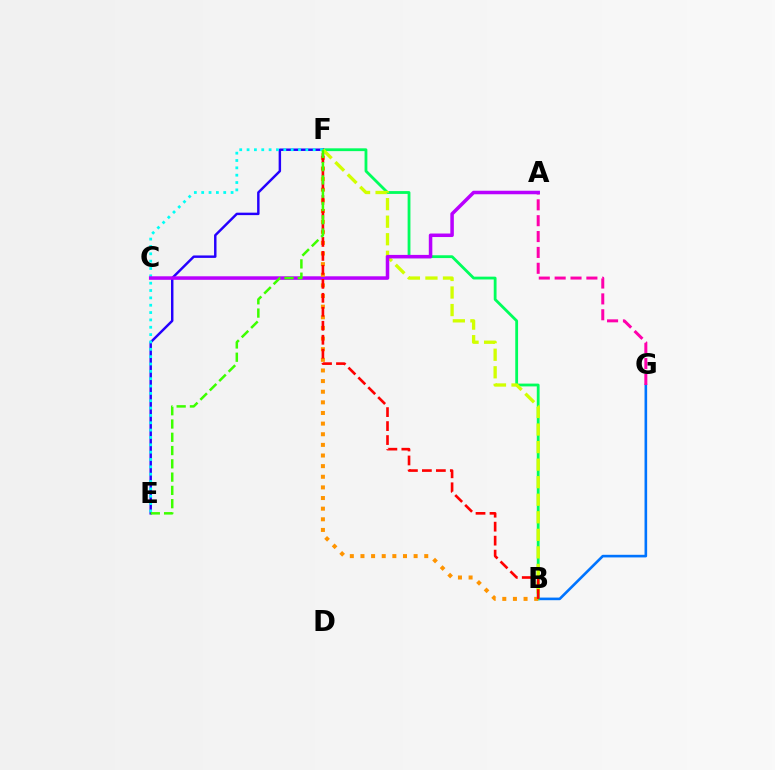{('B', 'G'): [{'color': '#0074ff', 'line_style': 'solid', 'thickness': 1.89}], ('B', 'F'): [{'color': '#00ff5c', 'line_style': 'solid', 'thickness': 2.02}, {'color': '#d1ff00', 'line_style': 'dashed', 'thickness': 2.38}, {'color': '#ff9400', 'line_style': 'dotted', 'thickness': 2.89}, {'color': '#ff0000', 'line_style': 'dashed', 'thickness': 1.9}], ('E', 'F'): [{'color': '#2500ff', 'line_style': 'solid', 'thickness': 1.76}, {'color': '#00fff6', 'line_style': 'dotted', 'thickness': 2.0}, {'color': '#3dff00', 'line_style': 'dashed', 'thickness': 1.8}], ('A', 'G'): [{'color': '#ff00ac', 'line_style': 'dashed', 'thickness': 2.16}], ('A', 'C'): [{'color': '#b900ff', 'line_style': 'solid', 'thickness': 2.53}]}